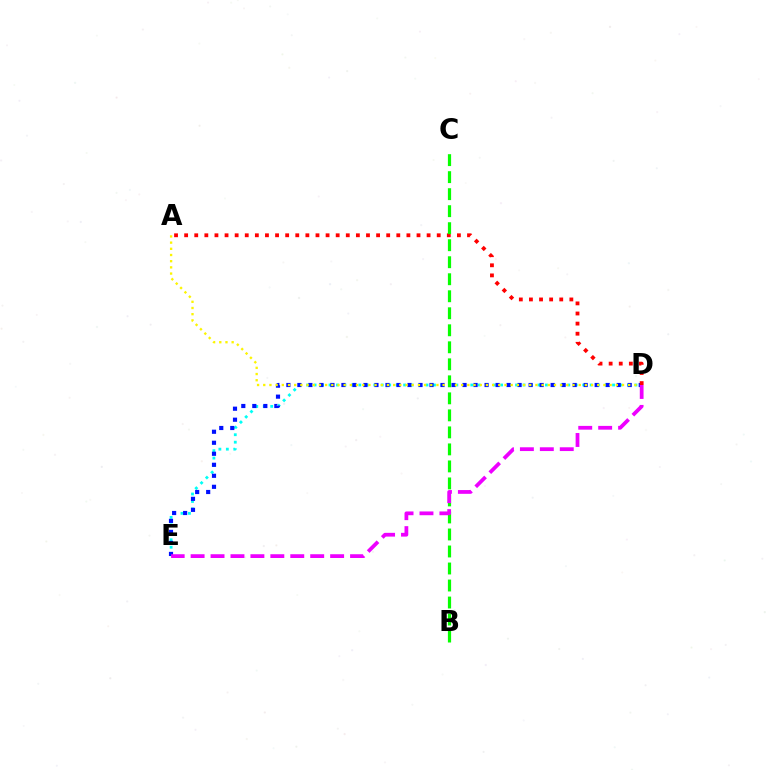{('D', 'E'): [{'color': '#00fff6', 'line_style': 'dotted', 'thickness': 2.03}, {'color': '#0010ff', 'line_style': 'dotted', 'thickness': 2.99}, {'color': '#ee00ff', 'line_style': 'dashed', 'thickness': 2.71}], ('A', 'D'): [{'color': '#fcf500', 'line_style': 'dotted', 'thickness': 1.68}, {'color': '#ff0000', 'line_style': 'dotted', 'thickness': 2.74}], ('B', 'C'): [{'color': '#08ff00', 'line_style': 'dashed', 'thickness': 2.31}]}